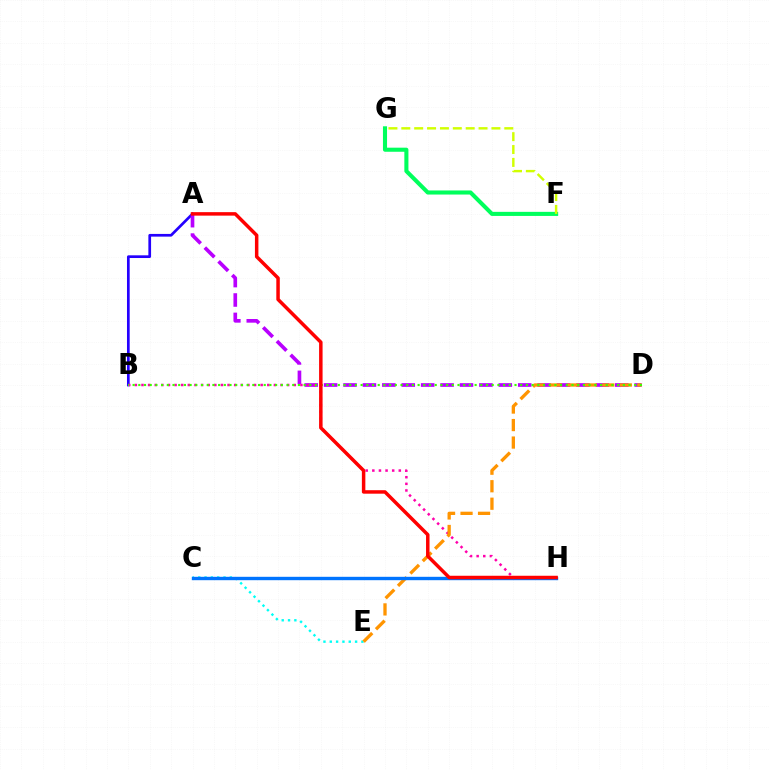{('F', 'G'): [{'color': '#00ff5c', 'line_style': 'solid', 'thickness': 2.94}, {'color': '#d1ff00', 'line_style': 'dashed', 'thickness': 1.75}], ('A', 'B'): [{'color': '#2500ff', 'line_style': 'solid', 'thickness': 1.95}], ('A', 'D'): [{'color': '#b900ff', 'line_style': 'dashed', 'thickness': 2.64}], ('B', 'H'): [{'color': '#ff00ac', 'line_style': 'dotted', 'thickness': 1.8}], ('C', 'E'): [{'color': '#00fff6', 'line_style': 'dotted', 'thickness': 1.72}], ('D', 'E'): [{'color': '#ff9400', 'line_style': 'dashed', 'thickness': 2.38}], ('C', 'H'): [{'color': '#0074ff', 'line_style': 'solid', 'thickness': 2.44}], ('B', 'D'): [{'color': '#3dff00', 'line_style': 'dotted', 'thickness': 1.55}], ('A', 'H'): [{'color': '#ff0000', 'line_style': 'solid', 'thickness': 2.51}]}